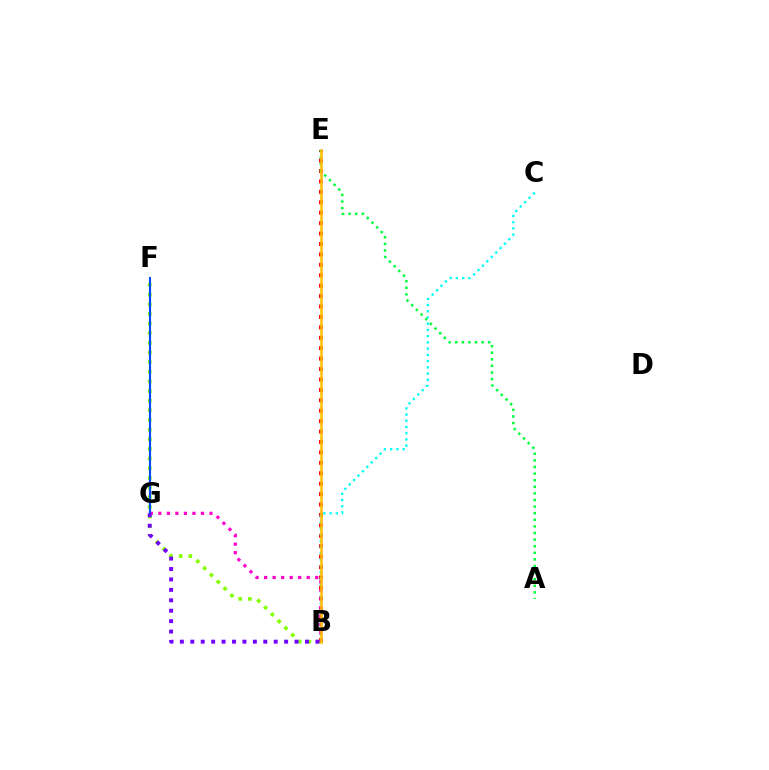{('B', 'E'): [{'color': '#ff0000', 'line_style': 'dotted', 'thickness': 2.83}, {'color': '#ffbd00', 'line_style': 'solid', 'thickness': 1.81}], ('B', 'C'): [{'color': '#00fff6', 'line_style': 'dotted', 'thickness': 1.69}], ('B', 'F'): [{'color': '#84ff00', 'line_style': 'dotted', 'thickness': 2.62}], ('B', 'G'): [{'color': '#ff00cf', 'line_style': 'dotted', 'thickness': 2.32}, {'color': '#7200ff', 'line_style': 'dotted', 'thickness': 2.83}], ('F', 'G'): [{'color': '#004bff', 'line_style': 'solid', 'thickness': 1.54}], ('A', 'E'): [{'color': '#00ff39', 'line_style': 'dotted', 'thickness': 1.79}]}